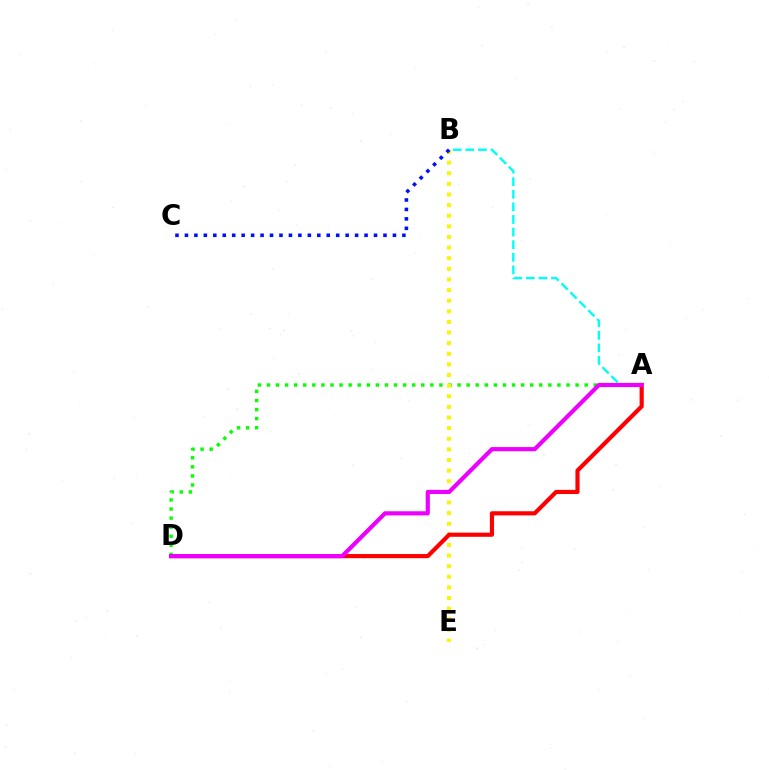{('A', 'B'): [{'color': '#00fff6', 'line_style': 'dashed', 'thickness': 1.71}], ('A', 'D'): [{'color': '#08ff00', 'line_style': 'dotted', 'thickness': 2.47}, {'color': '#ff0000', 'line_style': 'solid', 'thickness': 2.99}, {'color': '#ee00ff', 'line_style': 'solid', 'thickness': 3.0}], ('B', 'E'): [{'color': '#fcf500', 'line_style': 'dotted', 'thickness': 2.89}], ('B', 'C'): [{'color': '#0010ff', 'line_style': 'dotted', 'thickness': 2.57}]}